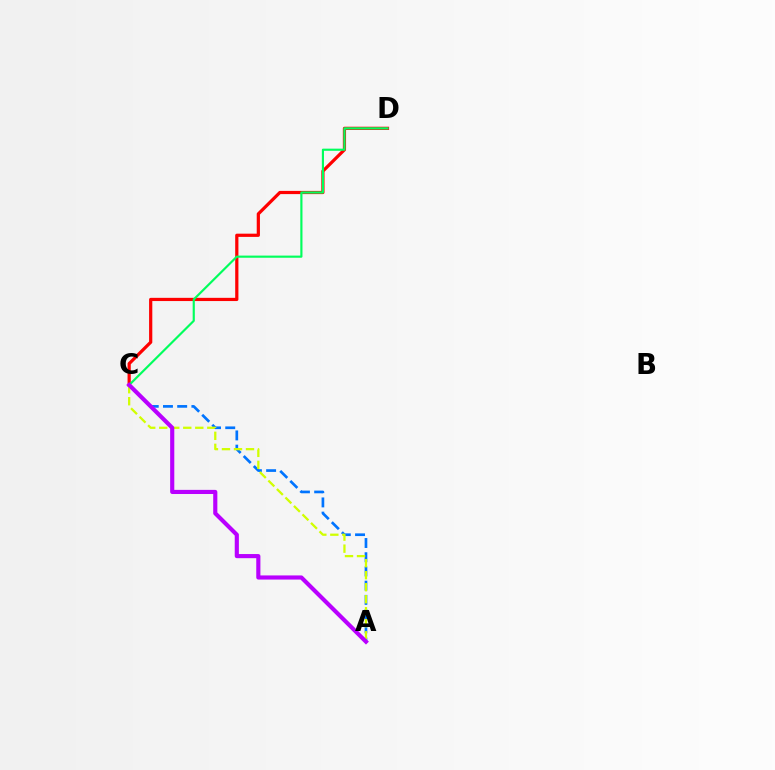{('A', 'C'): [{'color': '#0074ff', 'line_style': 'dashed', 'thickness': 1.93}, {'color': '#d1ff00', 'line_style': 'dashed', 'thickness': 1.63}, {'color': '#b900ff', 'line_style': 'solid', 'thickness': 2.98}], ('C', 'D'): [{'color': '#ff0000', 'line_style': 'solid', 'thickness': 2.31}, {'color': '#00ff5c', 'line_style': 'solid', 'thickness': 1.55}]}